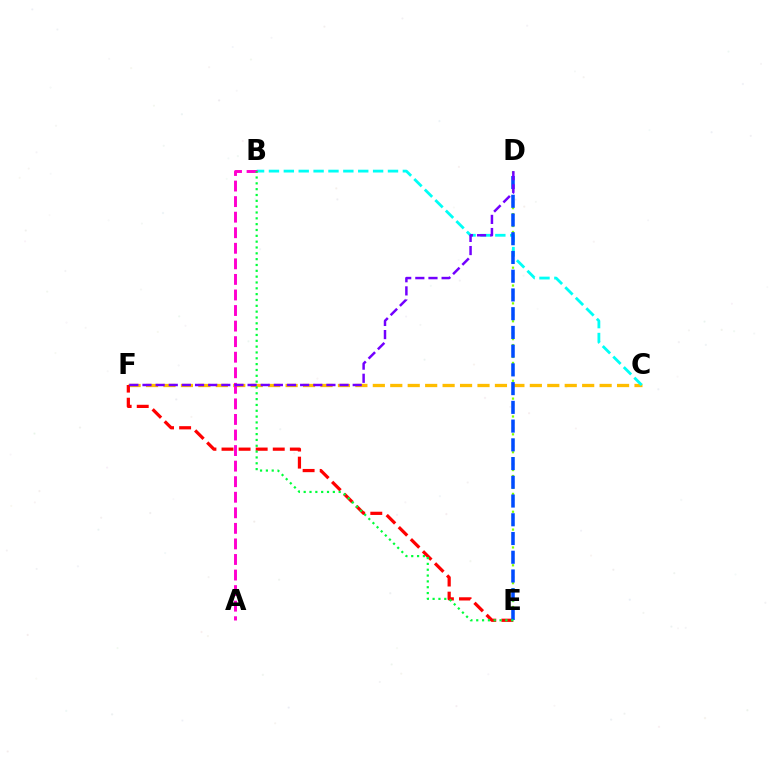{('C', 'F'): [{'color': '#ffbd00', 'line_style': 'dashed', 'thickness': 2.37}], ('E', 'F'): [{'color': '#ff0000', 'line_style': 'dashed', 'thickness': 2.32}], ('D', 'E'): [{'color': '#84ff00', 'line_style': 'dotted', 'thickness': 1.62}, {'color': '#004bff', 'line_style': 'dashed', 'thickness': 2.55}], ('B', 'C'): [{'color': '#00fff6', 'line_style': 'dashed', 'thickness': 2.02}], ('A', 'B'): [{'color': '#ff00cf', 'line_style': 'dashed', 'thickness': 2.11}], ('B', 'E'): [{'color': '#00ff39', 'line_style': 'dotted', 'thickness': 1.58}], ('D', 'F'): [{'color': '#7200ff', 'line_style': 'dashed', 'thickness': 1.78}]}